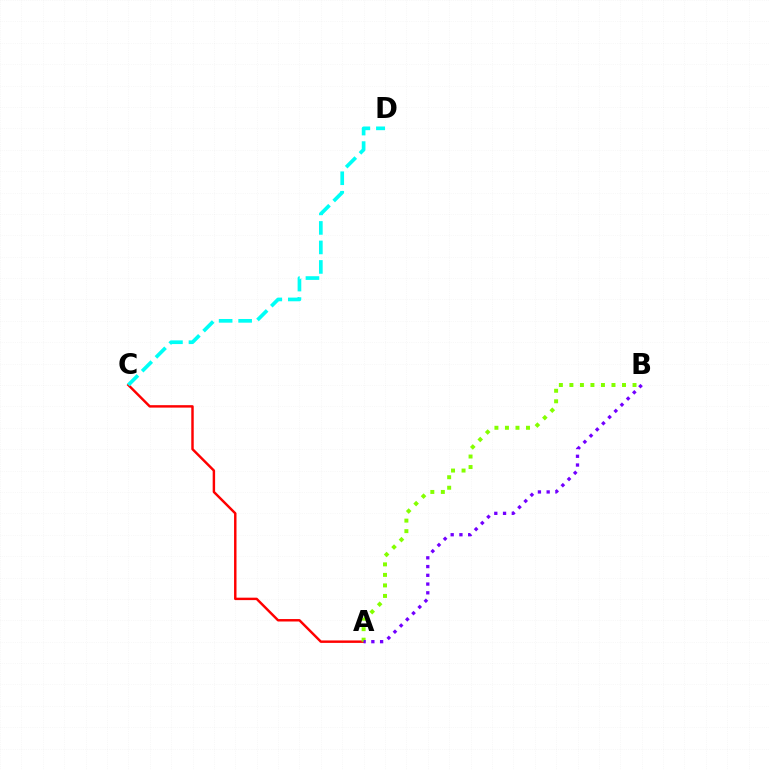{('A', 'C'): [{'color': '#ff0000', 'line_style': 'solid', 'thickness': 1.76}], ('A', 'B'): [{'color': '#84ff00', 'line_style': 'dotted', 'thickness': 2.86}, {'color': '#7200ff', 'line_style': 'dotted', 'thickness': 2.38}], ('C', 'D'): [{'color': '#00fff6', 'line_style': 'dashed', 'thickness': 2.65}]}